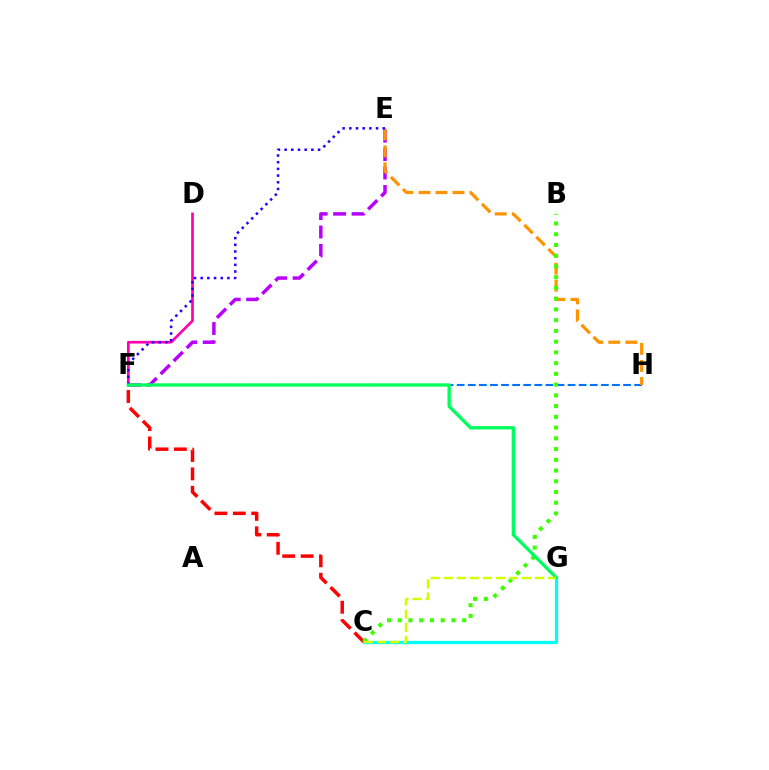{('E', 'F'): [{'color': '#b900ff', 'line_style': 'dashed', 'thickness': 2.5}, {'color': '#2500ff', 'line_style': 'dotted', 'thickness': 1.82}], ('F', 'H'): [{'color': '#0074ff', 'line_style': 'dashed', 'thickness': 1.51}], ('E', 'H'): [{'color': '#ff9400', 'line_style': 'dashed', 'thickness': 2.31}], ('D', 'F'): [{'color': '#ff00ac', 'line_style': 'solid', 'thickness': 1.93}], ('C', 'F'): [{'color': '#ff0000', 'line_style': 'dashed', 'thickness': 2.5}], ('B', 'C'): [{'color': '#3dff00', 'line_style': 'dotted', 'thickness': 2.92}], ('C', 'G'): [{'color': '#00fff6', 'line_style': 'solid', 'thickness': 2.34}, {'color': '#d1ff00', 'line_style': 'dashed', 'thickness': 1.77}], ('F', 'G'): [{'color': '#00ff5c', 'line_style': 'solid', 'thickness': 2.4}]}